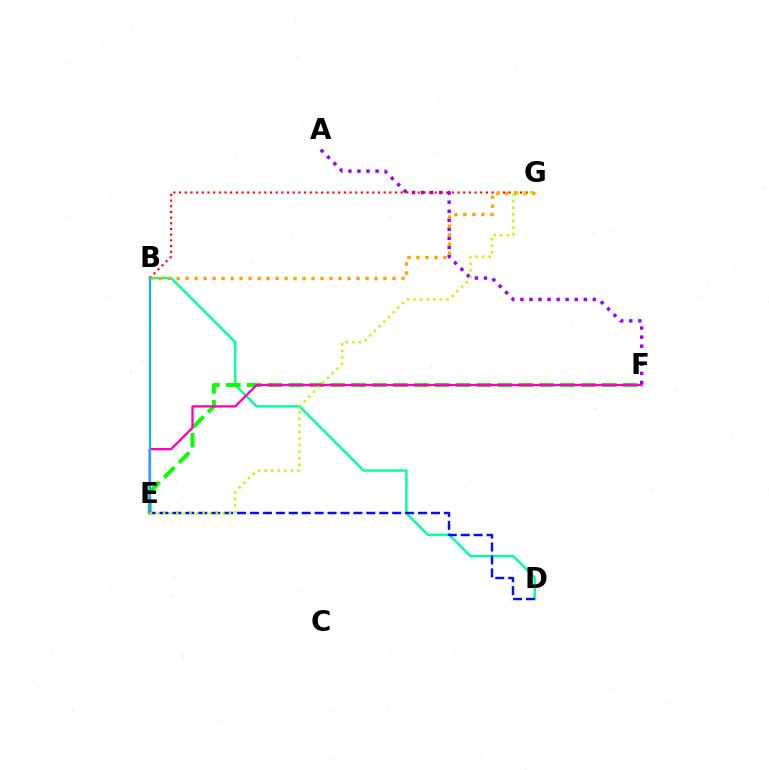{('A', 'F'): [{'color': '#9b00ff', 'line_style': 'dotted', 'thickness': 2.46}], ('B', 'D'): [{'color': '#00ff9d', 'line_style': 'solid', 'thickness': 1.73}], ('B', 'G'): [{'color': '#ff0000', 'line_style': 'dotted', 'thickness': 1.54}, {'color': '#ffa500', 'line_style': 'dotted', 'thickness': 2.44}], ('E', 'F'): [{'color': '#08ff00', 'line_style': 'dashed', 'thickness': 2.84}, {'color': '#ff00bd', 'line_style': 'solid', 'thickness': 1.67}], ('B', 'E'): [{'color': '#00b5ff', 'line_style': 'solid', 'thickness': 1.55}], ('D', 'E'): [{'color': '#0010ff', 'line_style': 'dashed', 'thickness': 1.76}], ('E', 'G'): [{'color': '#b3ff00', 'line_style': 'dotted', 'thickness': 1.79}]}